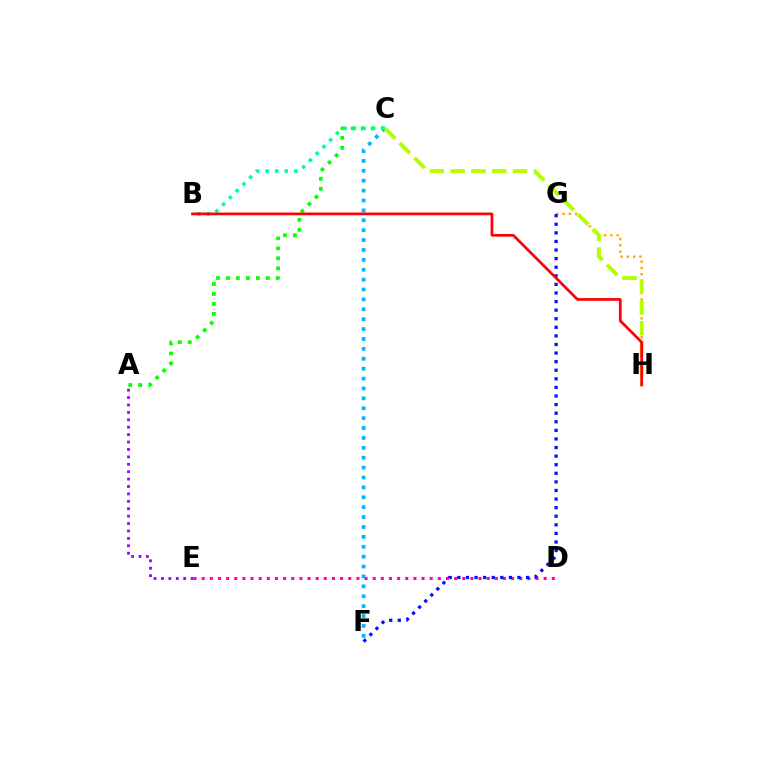{('G', 'H'): [{'color': '#ffa500', 'line_style': 'dotted', 'thickness': 1.71}], ('D', 'E'): [{'color': '#ff00bd', 'line_style': 'dotted', 'thickness': 2.21}], ('C', 'F'): [{'color': '#00b5ff', 'line_style': 'dotted', 'thickness': 2.69}], ('A', 'C'): [{'color': '#08ff00', 'line_style': 'dotted', 'thickness': 2.71}], ('A', 'E'): [{'color': '#9b00ff', 'line_style': 'dotted', 'thickness': 2.01}], ('C', 'H'): [{'color': '#b3ff00', 'line_style': 'dashed', 'thickness': 2.82}], ('B', 'C'): [{'color': '#00ff9d', 'line_style': 'dotted', 'thickness': 2.6}], ('F', 'G'): [{'color': '#0010ff', 'line_style': 'dotted', 'thickness': 2.33}], ('B', 'H'): [{'color': '#ff0000', 'line_style': 'solid', 'thickness': 1.95}]}